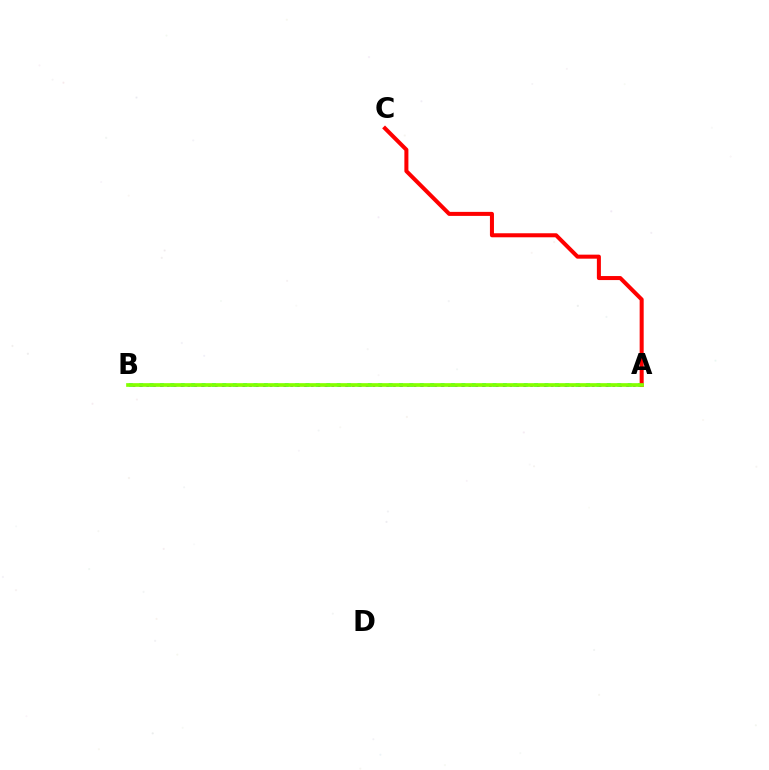{('A', 'B'): [{'color': '#00fff6', 'line_style': 'dotted', 'thickness': 2.82}, {'color': '#7200ff', 'line_style': 'dotted', 'thickness': 1.86}, {'color': '#84ff00', 'line_style': 'solid', 'thickness': 2.66}], ('A', 'C'): [{'color': '#ff0000', 'line_style': 'solid', 'thickness': 2.9}]}